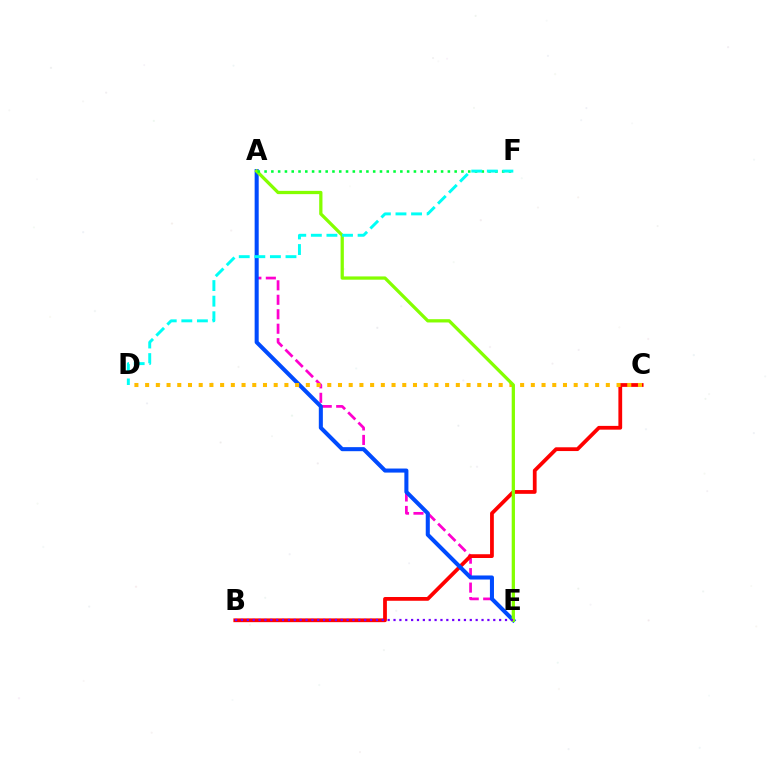{('A', 'E'): [{'color': '#ff00cf', 'line_style': 'dashed', 'thickness': 1.97}, {'color': '#004bff', 'line_style': 'solid', 'thickness': 2.92}, {'color': '#84ff00', 'line_style': 'solid', 'thickness': 2.35}], ('B', 'C'): [{'color': '#ff0000', 'line_style': 'solid', 'thickness': 2.71}], ('C', 'D'): [{'color': '#ffbd00', 'line_style': 'dotted', 'thickness': 2.91}], ('B', 'E'): [{'color': '#7200ff', 'line_style': 'dotted', 'thickness': 1.59}], ('A', 'F'): [{'color': '#00ff39', 'line_style': 'dotted', 'thickness': 1.84}], ('D', 'F'): [{'color': '#00fff6', 'line_style': 'dashed', 'thickness': 2.12}]}